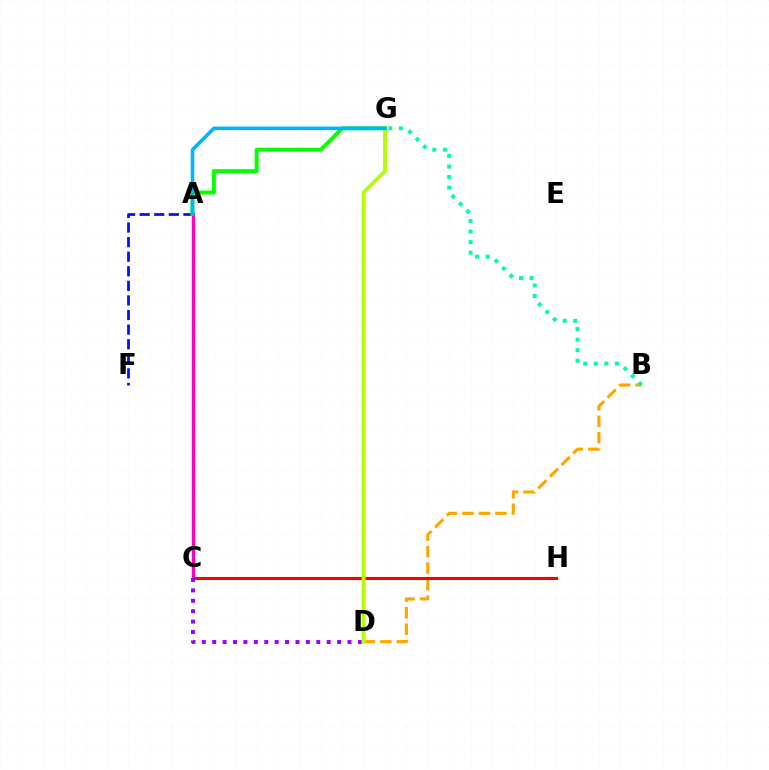{('B', 'D'): [{'color': '#ffa500', 'line_style': 'dashed', 'thickness': 2.24}], ('B', 'G'): [{'color': '#00ff9d', 'line_style': 'dotted', 'thickness': 2.87}], ('C', 'H'): [{'color': '#ff0000', 'line_style': 'solid', 'thickness': 2.22}], ('A', 'C'): [{'color': '#ff00bd', 'line_style': 'solid', 'thickness': 2.44}], ('A', 'F'): [{'color': '#0010ff', 'line_style': 'dashed', 'thickness': 1.98}], ('C', 'D'): [{'color': '#9b00ff', 'line_style': 'dotted', 'thickness': 2.83}], ('A', 'G'): [{'color': '#08ff00', 'line_style': 'solid', 'thickness': 2.84}, {'color': '#00b5ff', 'line_style': 'solid', 'thickness': 2.55}], ('D', 'G'): [{'color': '#b3ff00', 'line_style': 'solid', 'thickness': 2.76}]}